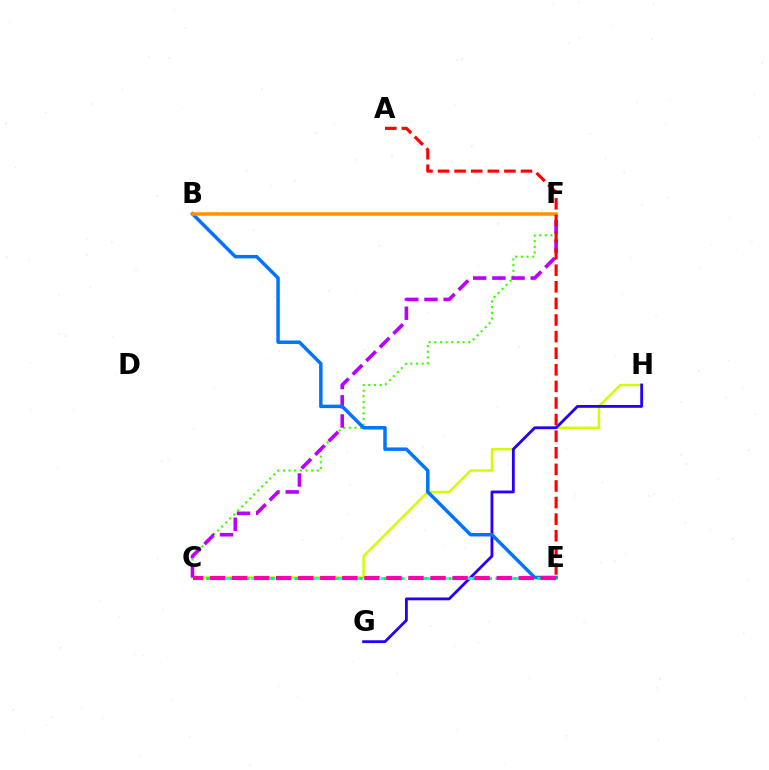{('C', 'H'): [{'color': '#d1ff00', 'line_style': 'solid', 'thickness': 1.76}], ('C', 'F'): [{'color': '#3dff00', 'line_style': 'dotted', 'thickness': 1.54}, {'color': '#b900ff', 'line_style': 'dashed', 'thickness': 2.61}], ('G', 'H'): [{'color': '#2500ff', 'line_style': 'solid', 'thickness': 2.03}], ('C', 'E'): [{'color': '#00fff6', 'line_style': 'dashed', 'thickness': 1.95}, {'color': '#00ff5c', 'line_style': 'dotted', 'thickness': 2.19}, {'color': '#ff00ac', 'line_style': 'dashed', 'thickness': 3.0}], ('B', 'E'): [{'color': '#0074ff', 'line_style': 'solid', 'thickness': 2.5}], ('B', 'F'): [{'color': '#ff9400', 'line_style': 'solid', 'thickness': 2.55}], ('A', 'E'): [{'color': '#ff0000', 'line_style': 'dashed', 'thickness': 2.25}]}